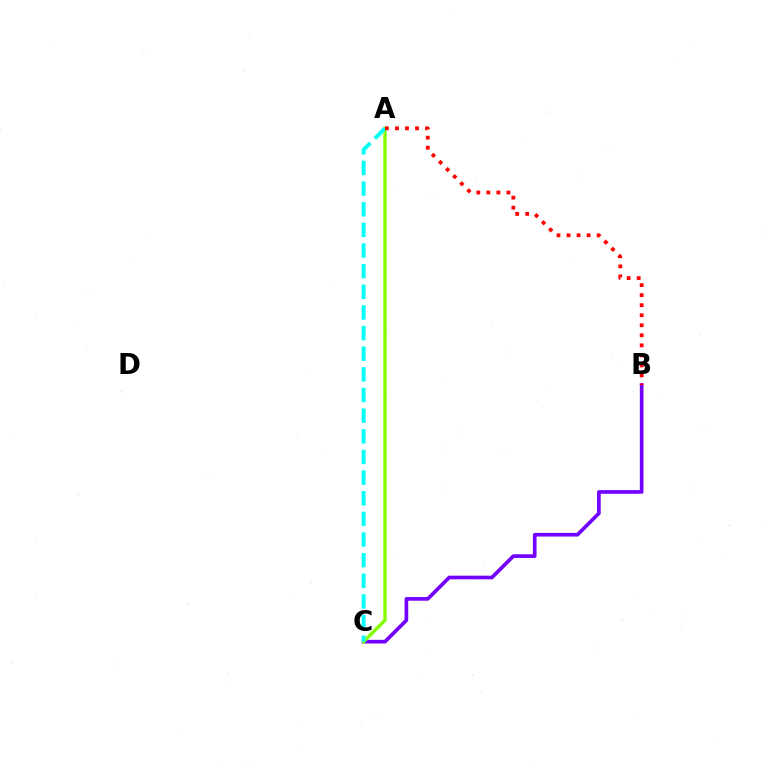{('B', 'C'): [{'color': '#7200ff', 'line_style': 'solid', 'thickness': 2.63}], ('A', 'C'): [{'color': '#84ff00', 'line_style': 'solid', 'thickness': 2.44}, {'color': '#00fff6', 'line_style': 'dashed', 'thickness': 2.8}], ('A', 'B'): [{'color': '#ff0000', 'line_style': 'dotted', 'thickness': 2.73}]}